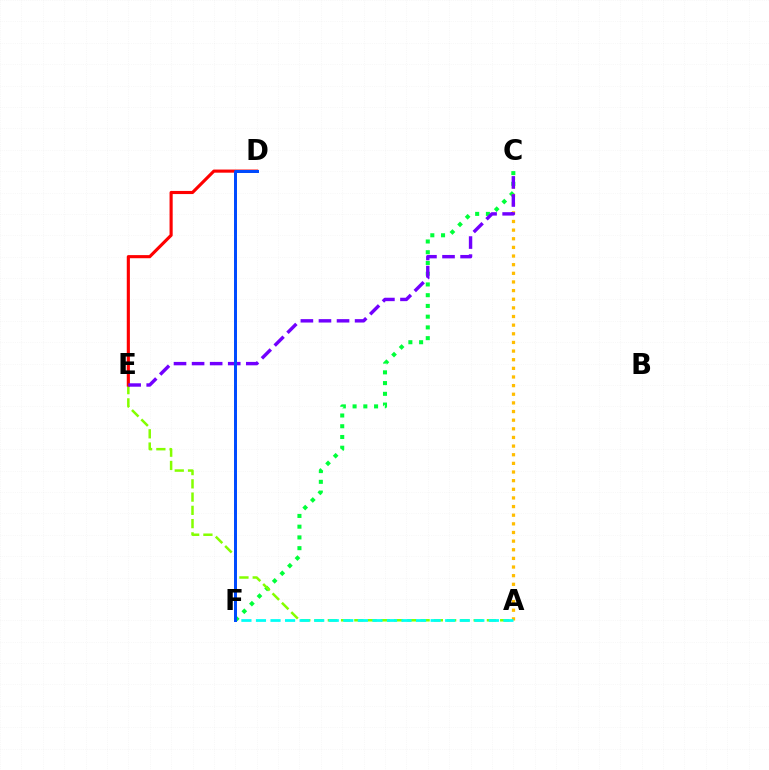{('C', 'F'): [{'color': '#00ff39', 'line_style': 'dotted', 'thickness': 2.92}], ('A', 'C'): [{'color': '#ffbd00', 'line_style': 'dotted', 'thickness': 2.35}], ('D', 'F'): [{'color': '#ff00cf', 'line_style': 'dashed', 'thickness': 2.01}, {'color': '#004bff', 'line_style': 'solid', 'thickness': 2.14}], ('A', 'E'): [{'color': '#84ff00', 'line_style': 'dashed', 'thickness': 1.8}], ('A', 'F'): [{'color': '#00fff6', 'line_style': 'dashed', 'thickness': 1.98}], ('D', 'E'): [{'color': '#ff0000', 'line_style': 'solid', 'thickness': 2.25}], ('C', 'E'): [{'color': '#7200ff', 'line_style': 'dashed', 'thickness': 2.46}]}